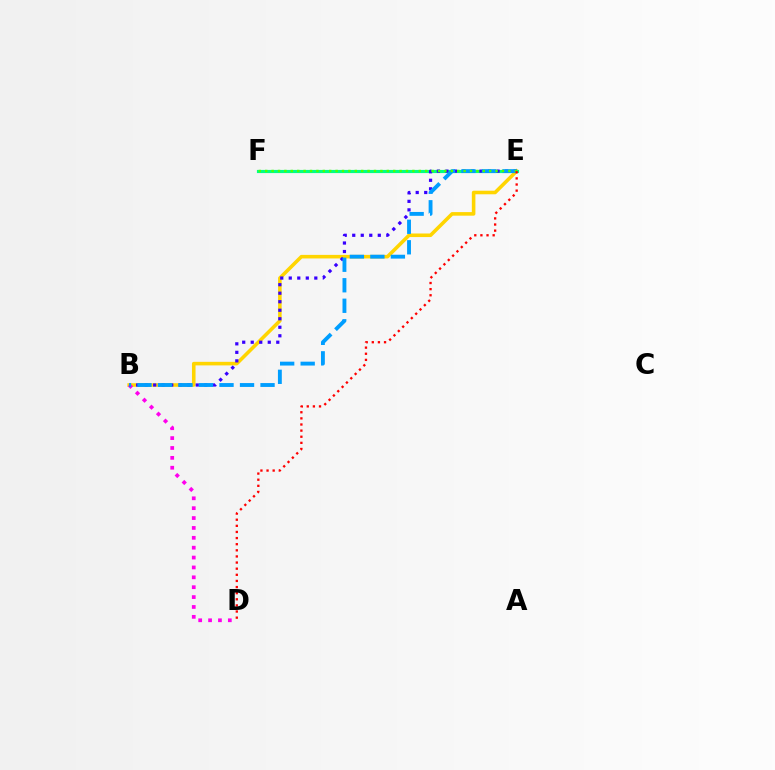{('B', 'E'): [{'color': '#ffd500', 'line_style': 'solid', 'thickness': 2.57}, {'color': '#3700ff', 'line_style': 'dotted', 'thickness': 2.31}, {'color': '#009eff', 'line_style': 'dashed', 'thickness': 2.79}], ('E', 'F'): [{'color': '#00ff86', 'line_style': 'solid', 'thickness': 2.27}, {'color': '#4fff00', 'line_style': 'dotted', 'thickness': 1.74}], ('B', 'D'): [{'color': '#ff00ed', 'line_style': 'dotted', 'thickness': 2.68}], ('D', 'E'): [{'color': '#ff0000', 'line_style': 'dotted', 'thickness': 1.66}]}